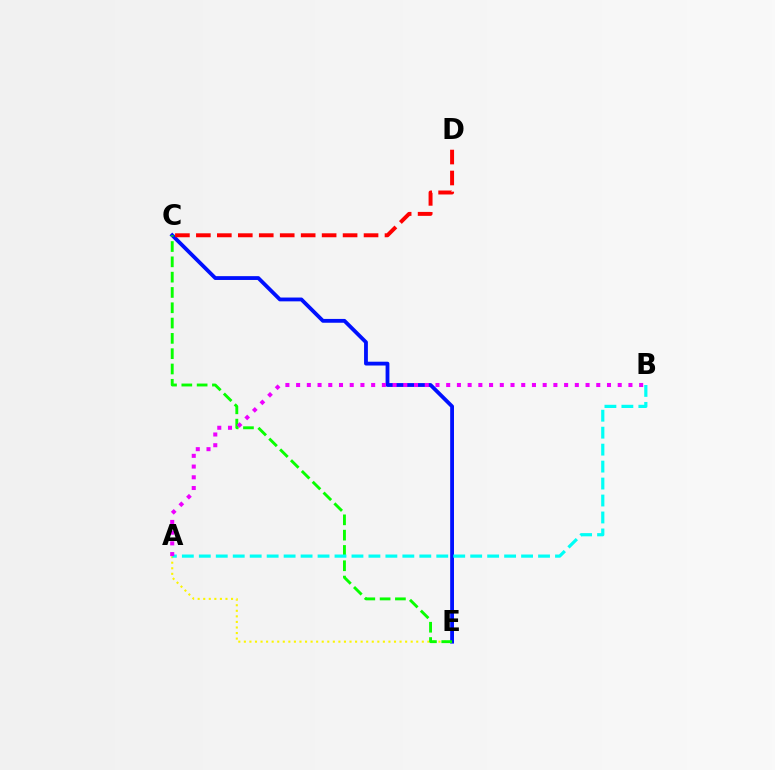{('A', 'E'): [{'color': '#fcf500', 'line_style': 'dotted', 'thickness': 1.51}], ('C', 'E'): [{'color': '#0010ff', 'line_style': 'solid', 'thickness': 2.75}, {'color': '#08ff00', 'line_style': 'dashed', 'thickness': 2.08}], ('A', 'B'): [{'color': '#00fff6', 'line_style': 'dashed', 'thickness': 2.3}, {'color': '#ee00ff', 'line_style': 'dotted', 'thickness': 2.91}], ('C', 'D'): [{'color': '#ff0000', 'line_style': 'dashed', 'thickness': 2.85}]}